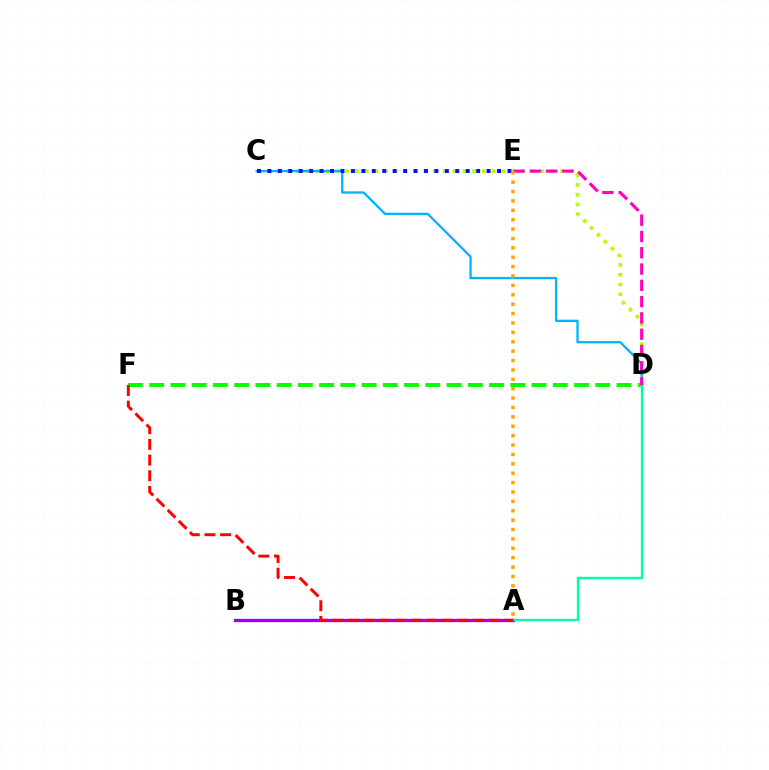{('A', 'B'): [{'color': '#9b00ff', 'line_style': 'solid', 'thickness': 2.38}], ('C', 'D'): [{'color': '#b3ff00', 'line_style': 'dotted', 'thickness': 2.66}, {'color': '#00b5ff', 'line_style': 'solid', 'thickness': 1.66}], ('D', 'F'): [{'color': '#08ff00', 'line_style': 'dashed', 'thickness': 2.89}], ('C', 'E'): [{'color': '#0010ff', 'line_style': 'dotted', 'thickness': 2.84}], ('A', 'D'): [{'color': '#00ff9d', 'line_style': 'solid', 'thickness': 1.7}], ('A', 'F'): [{'color': '#ff0000', 'line_style': 'dashed', 'thickness': 2.13}], ('D', 'E'): [{'color': '#ff00bd', 'line_style': 'dashed', 'thickness': 2.21}], ('A', 'E'): [{'color': '#ffa500', 'line_style': 'dotted', 'thickness': 2.55}]}